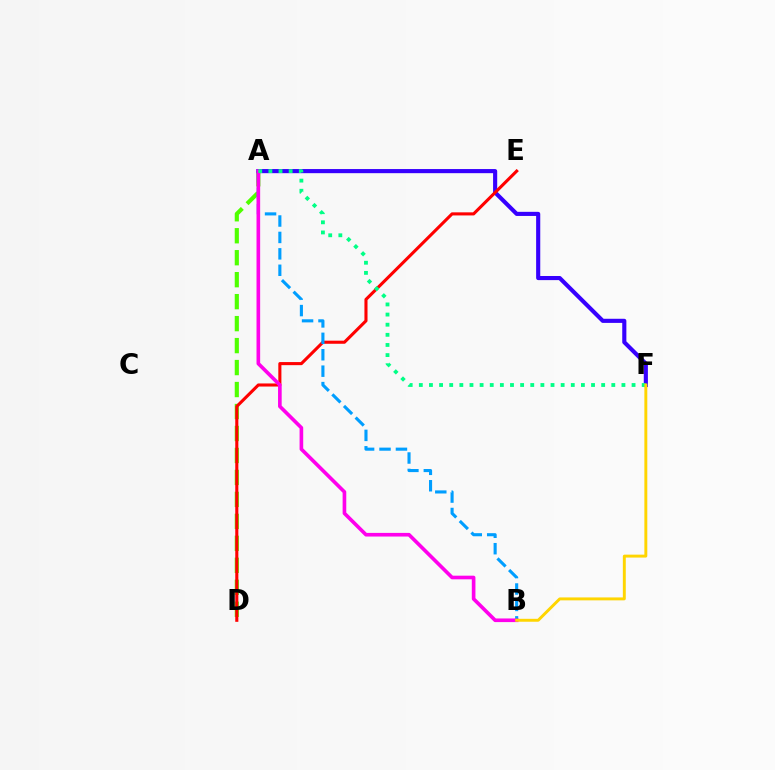{('A', 'D'): [{'color': '#4fff00', 'line_style': 'dashed', 'thickness': 2.98}], ('A', 'F'): [{'color': '#3700ff', 'line_style': 'solid', 'thickness': 2.97}, {'color': '#00ff86', 'line_style': 'dotted', 'thickness': 2.75}], ('D', 'E'): [{'color': '#ff0000', 'line_style': 'solid', 'thickness': 2.22}], ('A', 'B'): [{'color': '#009eff', 'line_style': 'dashed', 'thickness': 2.23}, {'color': '#ff00ed', 'line_style': 'solid', 'thickness': 2.62}], ('B', 'F'): [{'color': '#ffd500', 'line_style': 'solid', 'thickness': 2.11}]}